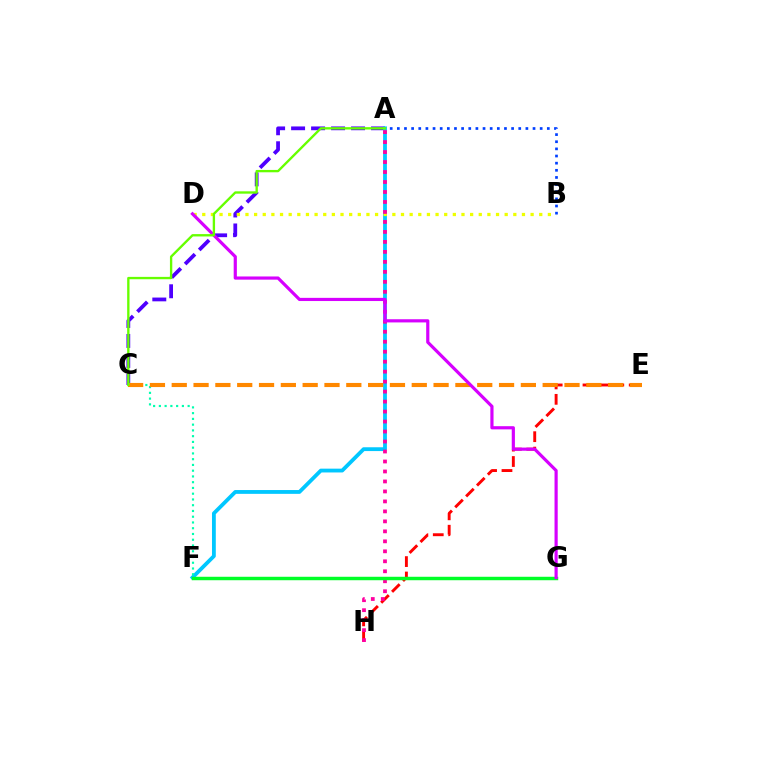{('A', 'C'): [{'color': '#4f00ff', 'line_style': 'dashed', 'thickness': 2.71}, {'color': '#66ff00', 'line_style': 'solid', 'thickness': 1.69}], ('E', 'H'): [{'color': '#ff0000', 'line_style': 'dashed', 'thickness': 2.09}], ('A', 'F'): [{'color': '#00c7ff', 'line_style': 'solid', 'thickness': 2.74}], ('B', 'D'): [{'color': '#eeff00', 'line_style': 'dotted', 'thickness': 2.35}], ('C', 'F'): [{'color': '#00ffaf', 'line_style': 'dotted', 'thickness': 1.56}], ('A', 'H'): [{'color': '#ff00a0', 'line_style': 'dotted', 'thickness': 2.71}], ('C', 'E'): [{'color': '#ff8800', 'line_style': 'dashed', 'thickness': 2.96}], ('A', 'B'): [{'color': '#003fff', 'line_style': 'dotted', 'thickness': 1.94}], ('F', 'G'): [{'color': '#00ff27', 'line_style': 'solid', 'thickness': 2.49}], ('D', 'G'): [{'color': '#d600ff', 'line_style': 'solid', 'thickness': 2.29}]}